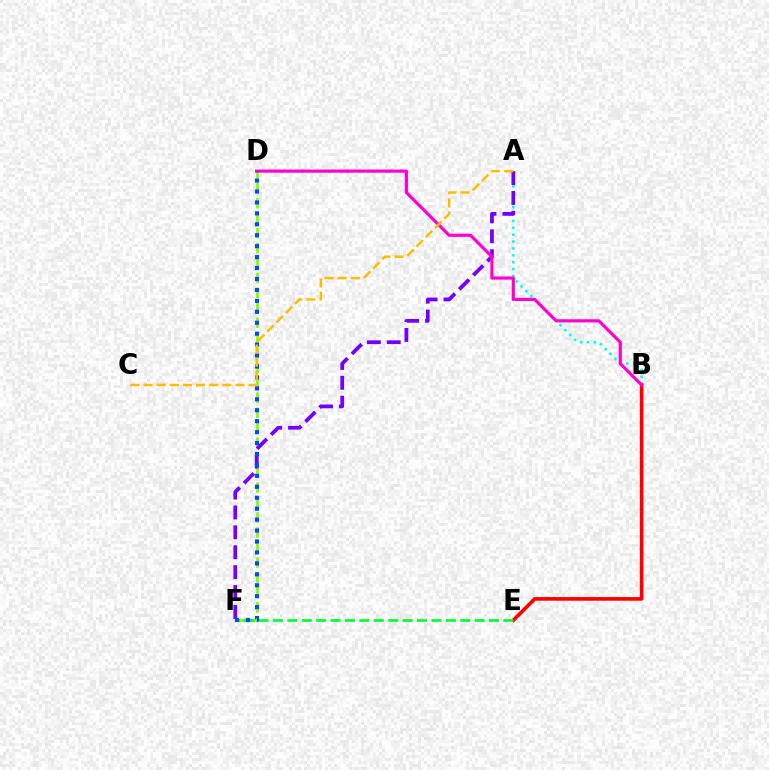{('D', 'F'): [{'color': '#84ff00', 'line_style': 'dashed', 'thickness': 2.03}, {'color': '#004bff', 'line_style': 'dotted', 'thickness': 2.97}], ('A', 'B'): [{'color': '#00fff6', 'line_style': 'dotted', 'thickness': 1.87}], ('B', 'E'): [{'color': '#ff0000', 'line_style': 'solid', 'thickness': 2.63}], ('A', 'F'): [{'color': '#7200ff', 'line_style': 'dashed', 'thickness': 2.7}], ('E', 'F'): [{'color': '#00ff39', 'line_style': 'dashed', 'thickness': 1.96}], ('B', 'D'): [{'color': '#ff00cf', 'line_style': 'solid', 'thickness': 2.27}], ('A', 'C'): [{'color': '#ffbd00', 'line_style': 'dashed', 'thickness': 1.79}]}